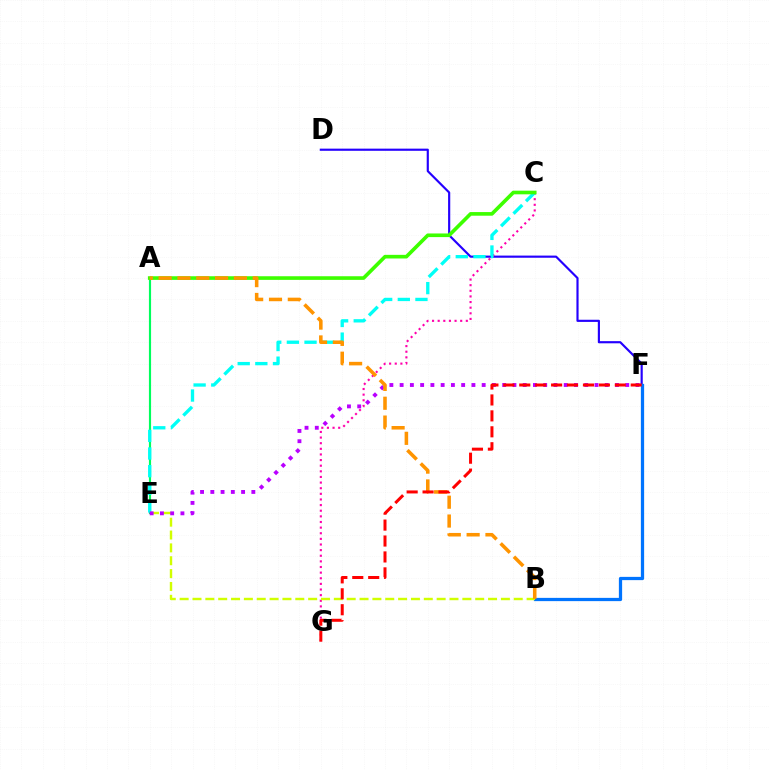{('D', 'F'): [{'color': '#2500ff', 'line_style': 'solid', 'thickness': 1.55}], ('A', 'E'): [{'color': '#00ff5c', 'line_style': 'solid', 'thickness': 1.55}], ('B', 'F'): [{'color': '#0074ff', 'line_style': 'solid', 'thickness': 2.34}], ('C', 'G'): [{'color': '#ff00ac', 'line_style': 'dotted', 'thickness': 1.53}], ('C', 'E'): [{'color': '#00fff6', 'line_style': 'dashed', 'thickness': 2.4}], ('A', 'C'): [{'color': '#3dff00', 'line_style': 'solid', 'thickness': 2.62}], ('B', 'E'): [{'color': '#d1ff00', 'line_style': 'dashed', 'thickness': 1.75}], ('E', 'F'): [{'color': '#b900ff', 'line_style': 'dotted', 'thickness': 2.79}], ('A', 'B'): [{'color': '#ff9400', 'line_style': 'dashed', 'thickness': 2.56}], ('F', 'G'): [{'color': '#ff0000', 'line_style': 'dashed', 'thickness': 2.16}]}